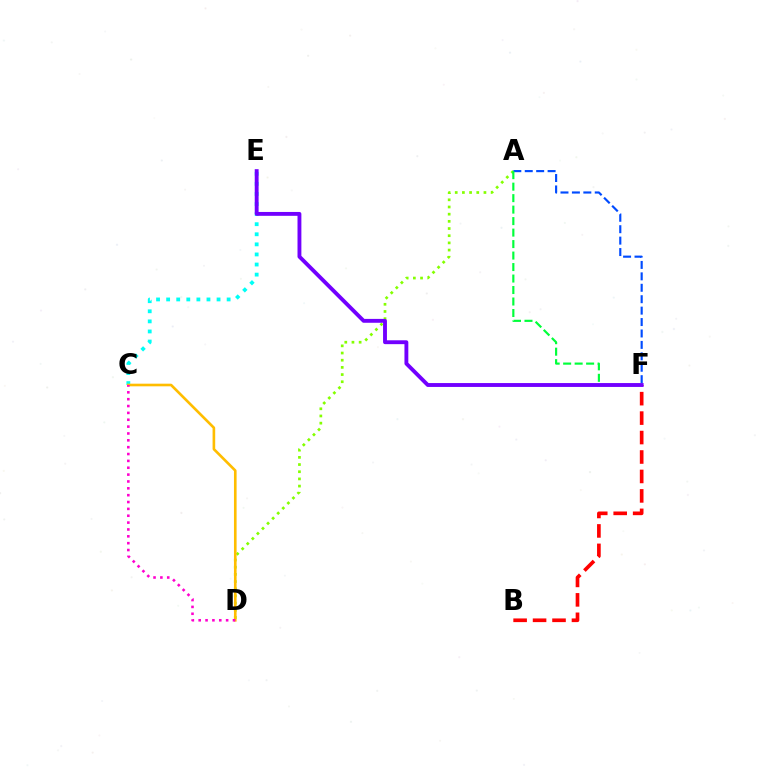{('A', 'D'): [{'color': '#84ff00', 'line_style': 'dotted', 'thickness': 1.95}], ('A', 'F'): [{'color': '#004bff', 'line_style': 'dashed', 'thickness': 1.55}, {'color': '#00ff39', 'line_style': 'dashed', 'thickness': 1.56}], ('C', 'E'): [{'color': '#00fff6', 'line_style': 'dotted', 'thickness': 2.74}], ('B', 'F'): [{'color': '#ff0000', 'line_style': 'dashed', 'thickness': 2.64}], ('E', 'F'): [{'color': '#7200ff', 'line_style': 'solid', 'thickness': 2.79}], ('C', 'D'): [{'color': '#ffbd00', 'line_style': 'solid', 'thickness': 1.89}, {'color': '#ff00cf', 'line_style': 'dotted', 'thickness': 1.86}]}